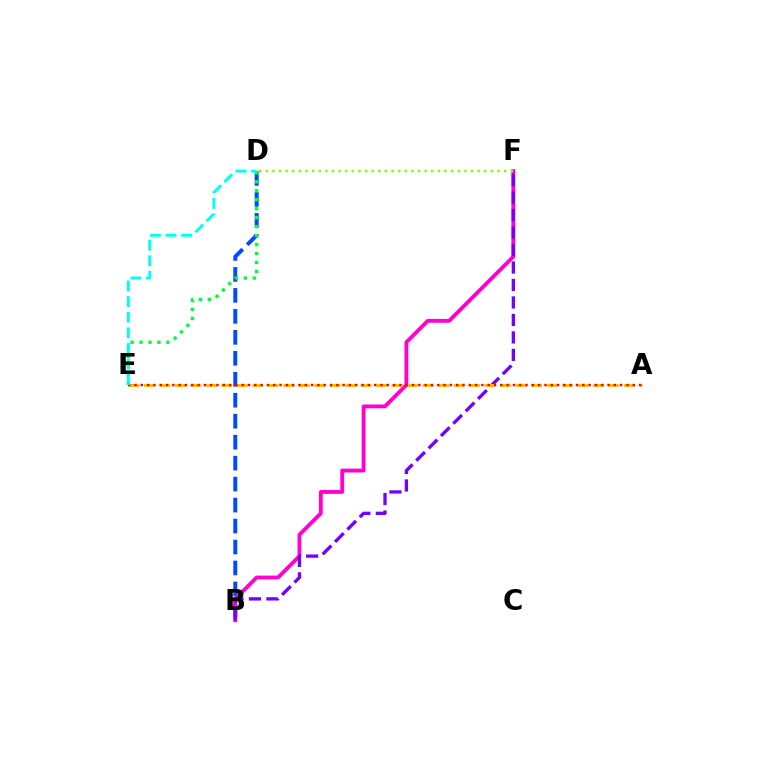{('B', 'D'): [{'color': '#004bff', 'line_style': 'dashed', 'thickness': 2.85}], ('D', 'E'): [{'color': '#00ff39', 'line_style': 'dotted', 'thickness': 2.44}, {'color': '#00fff6', 'line_style': 'dashed', 'thickness': 2.12}], ('B', 'F'): [{'color': '#ff00cf', 'line_style': 'solid', 'thickness': 2.76}, {'color': '#7200ff', 'line_style': 'dashed', 'thickness': 2.38}], ('D', 'F'): [{'color': '#84ff00', 'line_style': 'dotted', 'thickness': 1.8}], ('A', 'E'): [{'color': '#ffbd00', 'line_style': 'dashed', 'thickness': 2.1}, {'color': '#ff0000', 'line_style': 'dotted', 'thickness': 1.71}]}